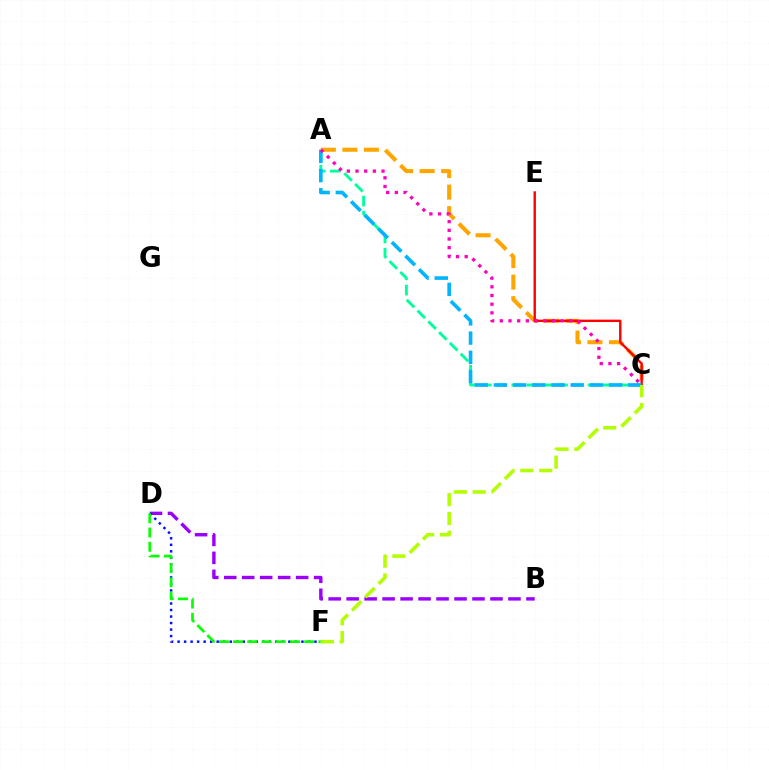{('A', 'C'): [{'color': '#00ff9d', 'line_style': 'dashed', 'thickness': 2.07}, {'color': '#ffa500', 'line_style': 'dashed', 'thickness': 2.92}, {'color': '#00b5ff', 'line_style': 'dashed', 'thickness': 2.61}, {'color': '#ff00bd', 'line_style': 'dotted', 'thickness': 2.36}], ('B', 'D'): [{'color': '#9b00ff', 'line_style': 'dashed', 'thickness': 2.44}], ('D', 'F'): [{'color': '#0010ff', 'line_style': 'dotted', 'thickness': 1.77}, {'color': '#08ff00', 'line_style': 'dashed', 'thickness': 1.93}], ('C', 'E'): [{'color': '#ff0000', 'line_style': 'solid', 'thickness': 1.72}], ('C', 'F'): [{'color': '#b3ff00', 'line_style': 'dashed', 'thickness': 2.56}]}